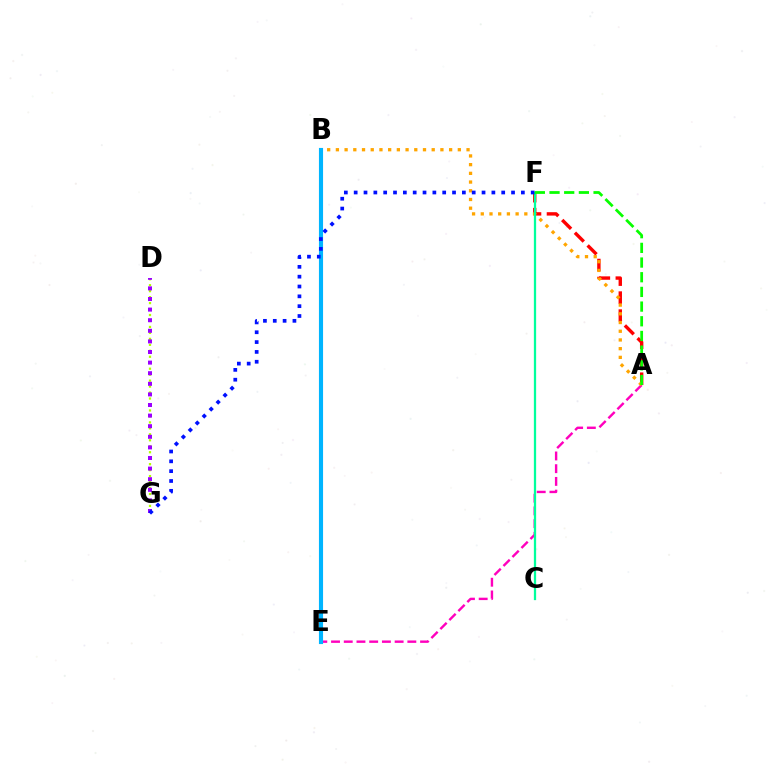{('A', 'E'): [{'color': '#ff00bd', 'line_style': 'dashed', 'thickness': 1.73}], ('D', 'G'): [{'color': '#b3ff00', 'line_style': 'dotted', 'thickness': 1.62}, {'color': '#9b00ff', 'line_style': 'dotted', 'thickness': 2.88}], ('A', 'F'): [{'color': '#ff0000', 'line_style': 'dashed', 'thickness': 2.44}, {'color': '#08ff00', 'line_style': 'dashed', 'thickness': 1.99}], ('A', 'B'): [{'color': '#ffa500', 'line_style': 'dotted', 'thickness': 2.37}], ('B', 'E'): [{'color': '#00b5ff', 'line_style': 'solid', 'thickness': 2.96}], ('C', 'F'): [{'color': '#00ff9d', 'line_style': 'solid', 'thickness': 1.63}], ('F', 'G'): [{'color': '#0010ff', 'line_style': 'dotted', 'thickness': 2.67}]}